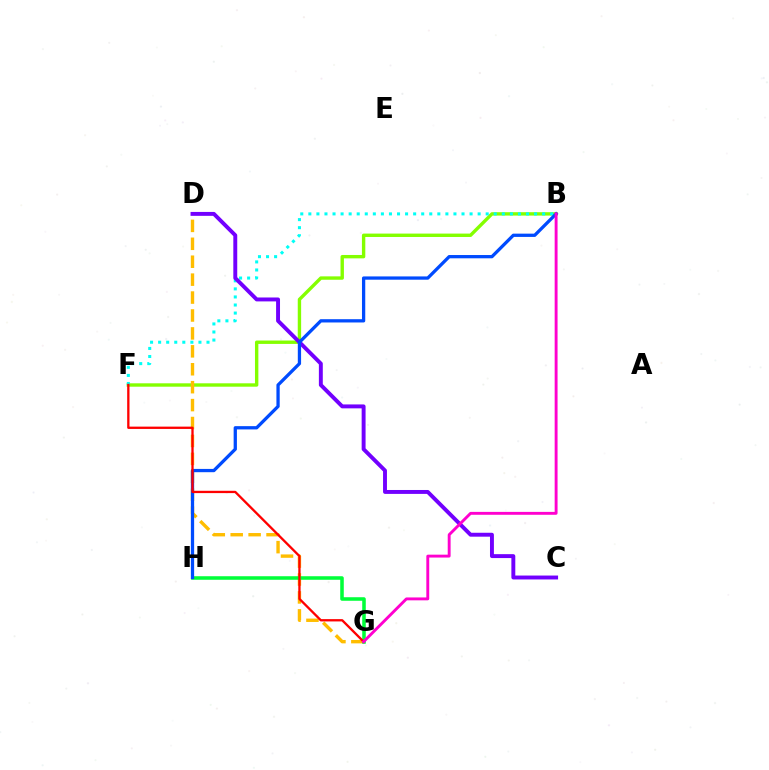{('B', 'F'): [{'color': '#84ff00', 'line_style': 'solid', 'thickness': 2.44}, {'color': '#00fff6', 'line_style': 'dotted', 'thickness': 2.19}], ('D', 'G'): [{'color': '#ffbd00', 'line_style': 'dashed', 'thickness': 2.43}], ('C', 'D'): [{'color': '#7200ff', 'line_style': 'solid', 'thickness': 2.82}], ('G', 'H'): [{'color': '#00ff39', 'line_style': 'solid', 'thickness': 2.55}], ('B', 'H'): [{'color': '#004bff', 'line_style': 'solid', 'thickness': 2.36}], ('F', 'G'): [{'color': '#ff0000', 'line_style': 'solid', 'thickness': 1.67}], ('B', 'G'): [{'color': '#ff00cf', 'line_style': 'solid', 'thickness': 2.08}]}